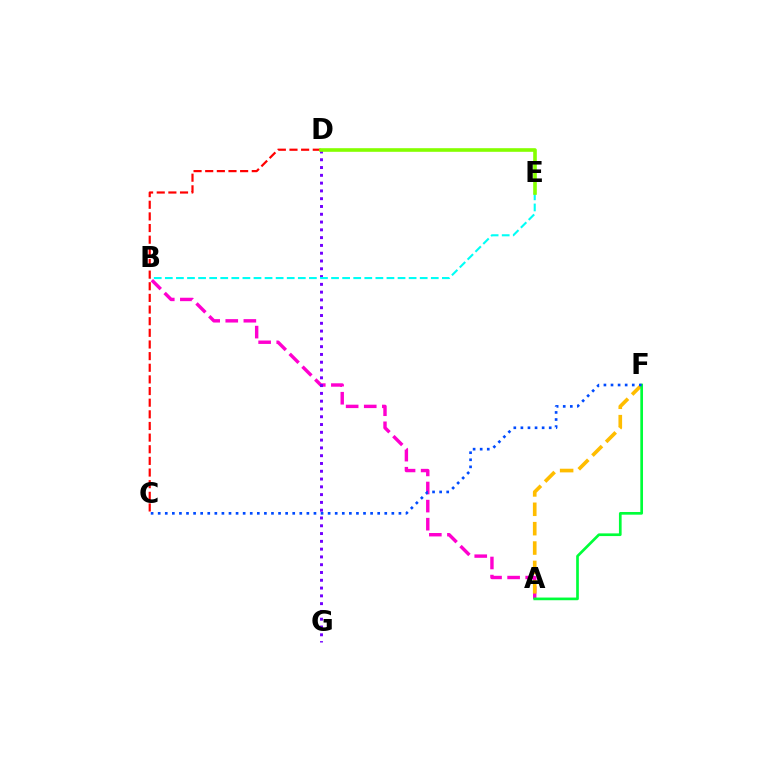{('A', 'B'): [{'color': '#ff00cf', 'line_style': 'dashed', 'thickness': 2.46}], ('A', 'F'): [{'color': '#ffbd00', 'line_style': 'dashed', 'thickness': 2.63}, {'color': '#00ff39', 'line_style': 'solid', 'thickness': 1.93}], ('D', 'G'): [{'color': '#7200ff', 'line_style': 'dotted', 'thickness': 2.12}], ('C', 'F'): [{'color': '#004bff', 'line_style': 'dotted', 'thickness': 1.92}], ('B', 'E'): [{'color': '#00fff6', 'line_style': 'dashed', 'thickness': 1.51}], ('C', 'D'): [{'color': '#ff0000', 'line_style': 'dashed', 'thickness': 1.58}], ('D', 'E'): [{'color': '#84ff00', 'line_style': 'solid', 'thickness': 2.6}]}